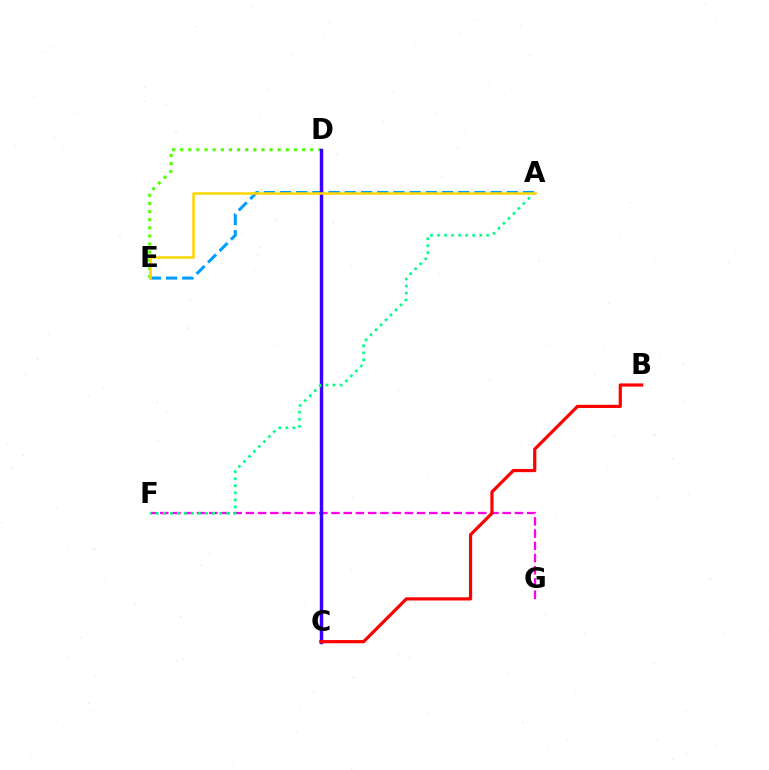{('A', 'E'): [{'color': '#009eff', 'line_style': 'dashed', 'thickness': 2.2}, {'color': '#ffd500', 'line_style': 'solid', 'thickness': 1.82}], ('F', 'G'): [{'color': '#ff00ed', 'line_style': 'dashed', 'thickness': 1.66}], ('D', 'E'): [{'color': '#4fff00', 'line_style': 'dotted', 'thickness': 2.21}], ('C', 'D'): [{'color': '#3700ff', 'line_style': 'solid', 'thickness': 2.47}], ('B', 'C'): [{'color': '#ff0000', 'line_style': 'solid', 'thickness': 2.3}], ('A', 'F'): [{'color': '#00ff86', 'line_style': 'dotted', 'thickness': 1.91}]}